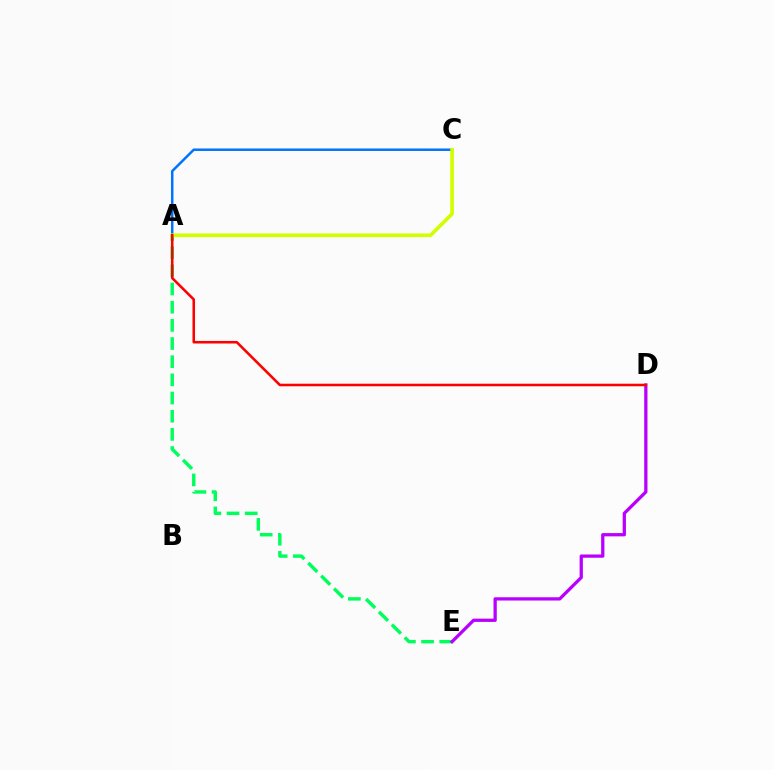{('A', 'C'): [{'color': '#0074ff', 'line_style': 'solid', 'thickness': 1.8}, {'color': '#d1ff00', 'line_style': 'solid', 'thickness': 2.63}], ('A', 'E'): [{'color': '#00ff5c', 'line_style': 'dashed', 'thickness': 2.47}], ('D', 'E'): [{'color': '#b900ff', 'line_style': 'solid', 'thickness': 2.35}], ('A', 'D'): [{'color': '#ff0000', 'line_style': 'solid', 'thickness': 1.85}]}